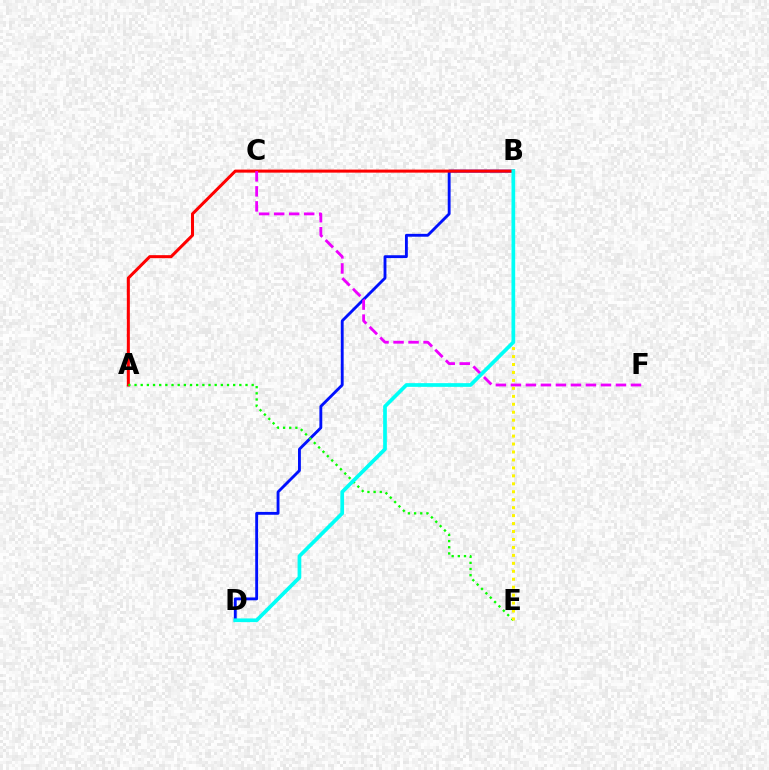{('B', 'D'): [{'color': '#0010ff', 'line_style': 'solid', 'thickness': 2.06}, {'color': '#00fff6', 'line_style': 'solid', 'thickness': 2.67}], ('A', 'B'): [{'color': '#ff0000', 'line_style': 'solid', 'thickness': 2.18}], ('C', 'F'): [{'color': '#ee00ff', 'line_style': 'dashed', 'thickness': 2.04}], ('A', 'E'): [{'color': '#08ff00', 'line_style': 'dotted', 'thickness': 1.67}], ('B', 'E'): [{'color': '#fcf500', 'line_style': 'dotted', 'thickness': 2.16}]}